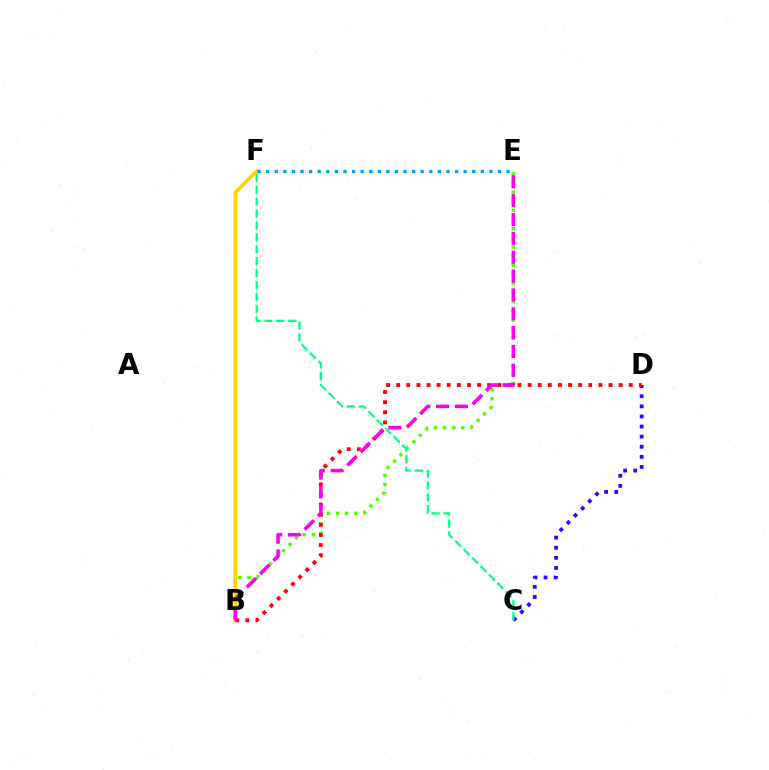{('C', 'D'): [{'color': '#3700ff', 'line_style': 'dotted', 'thickness': 2.74}], ('B', 'E'): [{'color': '#4fff00', 'line_style': 'dotted', 'thickness': 2.48}, {'color': '#ff00ed', 'line_style': 'dashed', 'thickness': 2.56}], ('B', 'F'): [{'color': '#ffd500', 'line_style': 'solid', 'thickness': 2.69}], ('E', 'F'): [{'color': '#009eff', 'line_style': 'dotted', 'thickness': 2.33}], ('B', 'D'): [{'color': '#ff0000', 'line_style': 'dotted', 'thickness': 2.75}], ('C', 'F'): [{'color': '#00ff86', 'line_style': 'dashed', 'thickness': 1.62}]}